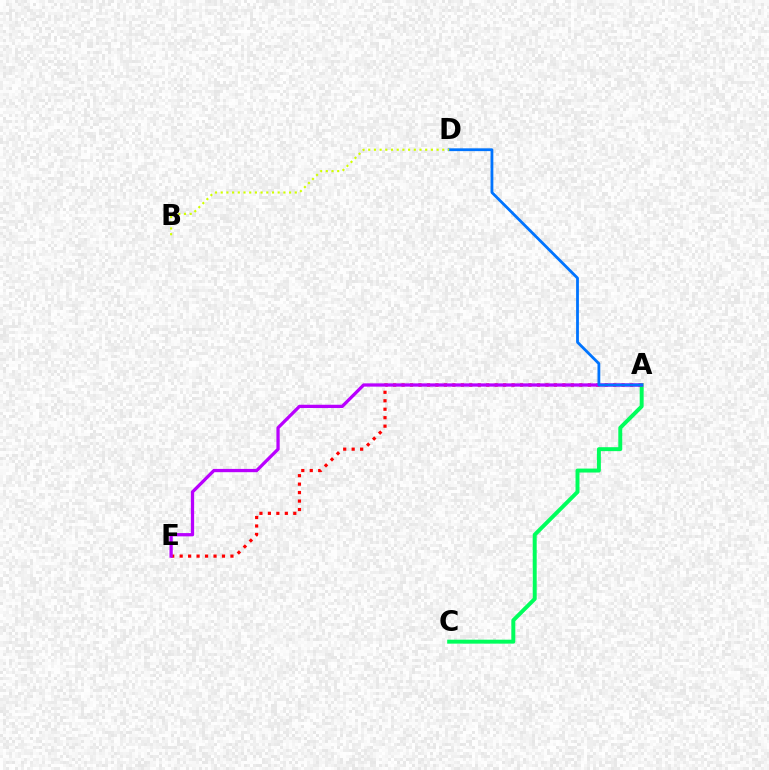{('A', 'E'): [{'color': '#ff0000', 'line_style': 'dotted', 'thickness': 2.3}, {'color': '#b900ff', 'line_style': 'solid', 'thickness': 2.36}], ('A', 'C'): [{'color': '#00ff5c', 'line_style': 'solid', 'thickness': 2.84}], ('A', 'D'): [{'color': '#0074ff', 'line_style': 'solid', 'thickness': 2.01}], ('B', 'D'): [{'color': '#d1ff00', 'line_style': 'dotted', 'thickness': 1.55}]}